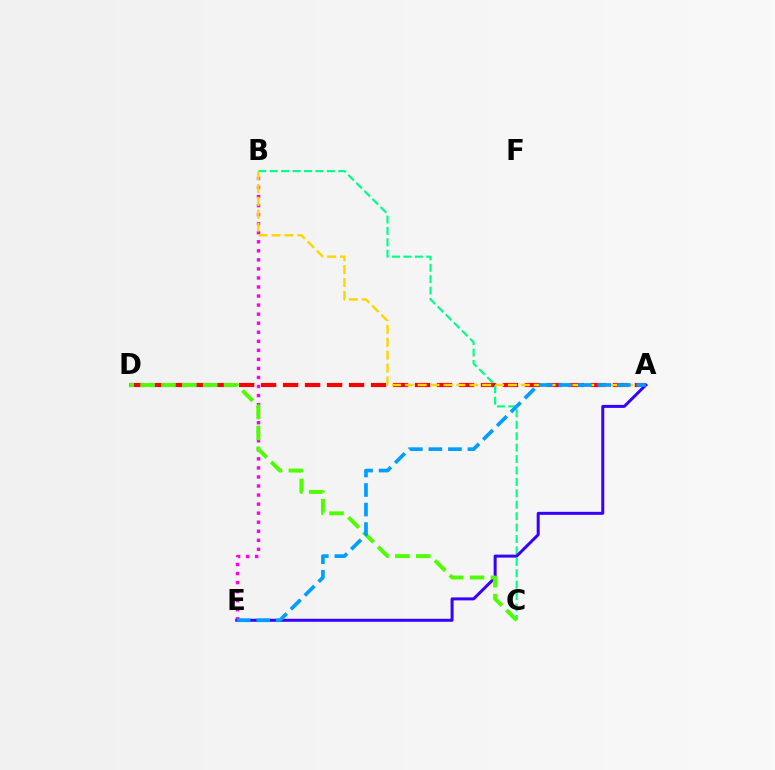{('B', 'E'): [{'color': '#ff00ed', 'line_style': 'dotted', 'thickness': 2.46}], ('A', 'D'): [{'color': '#ff0000', 'line_style': 'dashed', 'thickness': 2.99}], ('B', 'C'): [{'color': '#00ff86', 'line_style': 'dashed', 'thickness': 1.55}], ('A', 'B'): [{'color': '#ffd500', 'line_style': 'dashed', 'thickness': 1.75}], ('A', 'E'): [{'color': '#3700ff', 'line_style': 'solid', 'thickness': 2.16}, {'color': '#009eff', 'line_style': 'dashed', 'thickness': 2.65}], ('C', 'D'): [{'color': '#4fff00', 'line_style': 'dashed', 'thickness': 2.83}]}